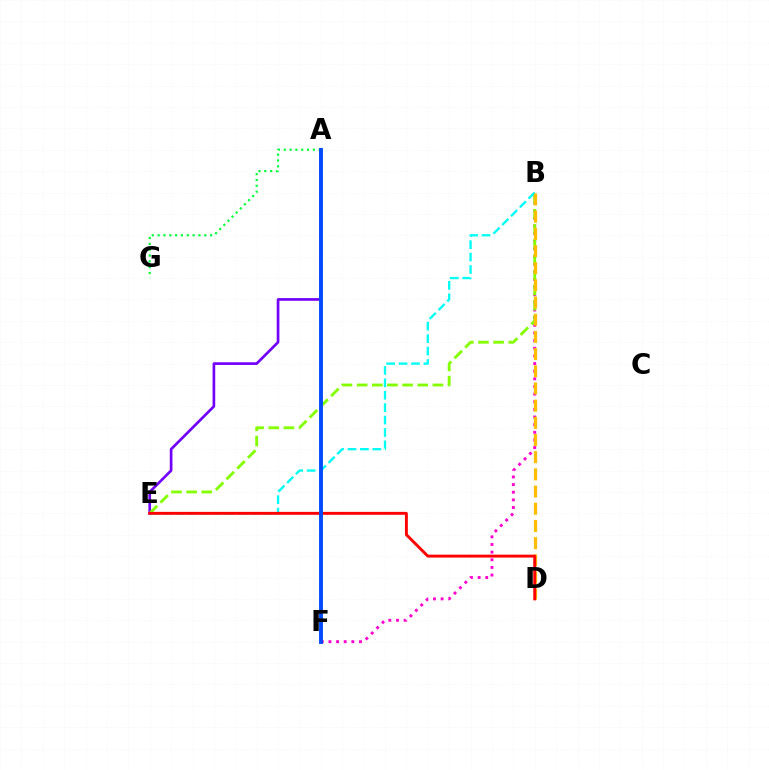{('A', 'E'): [{'color': '#7200ff', 'line_style': 'solid', 'thickness': 1.93}], ('B', 'F'): [{'color': '#ff00cf', 'line_style': 'dotted', 'thickness': 2.08}], ('A', 'G'): [{'color': '#00ff39', 'line_style': 'dotted', 'thickness': 1.58}], ('B', 'E'): [{'color': '#84ff00', 'line_style': 'dashed', 'thickness': 2.06}, {'color': '#00fff6', 'line_style': 'dashed', 'thickness': 1.69}], ('B', 'D'): [{'color': '#ffbd00', 'line_style': 'dashed', 'thickness': 2.33}], ('D', 'E'): [{'color': '#ff0000', 'line_style': 'solid', 'thickness': 2.09}], ('A', 'F'): [{'color': '#004bff', 'line_style': 'solid', 'thickness': 2.8}]}